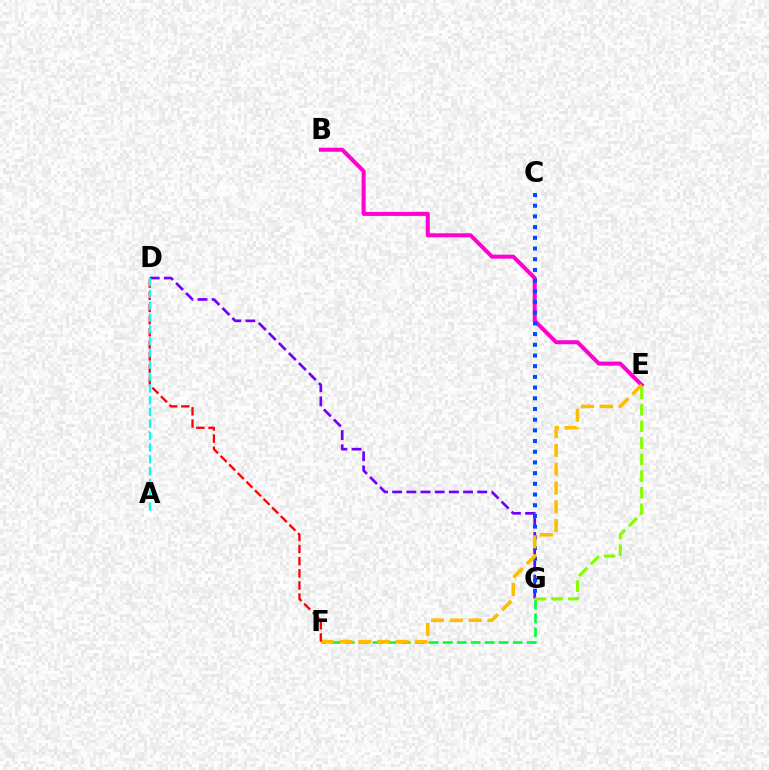{('B', 'E'): [{'color': '#ff00cf', 'line_style': 'solid', 'thickness': 2.89}], ('F', 'G'): [{'color': '#00ff39', 'line_style': 'dashed', 'thickness': 1.9}], ('D', 'G'): [{'color': '#7200ff', 'line_style': 'dashed', 'thickness': 1.93}], ('C', 'G'): [{'color': '#004bff', 'line_style': 'dotted', 'thickness': 2.91}], ('E', 'F'): [{'color': '#ffbd00', 'line_style': 'dashed', 'thickness': 2.56}], ('D', 'F'): [{'color': '#ff0000', 'line_style': 'dashed', 'thickness': 1.65}], ('A', 'D'): [{'color': '#00fff6', 'line_style': 'dashed', 'thickness': 1.6}], ('E', 'G'): [{'color': '#84ff00', 'line_style': 'dashed', 'thickness': 2.25}]}